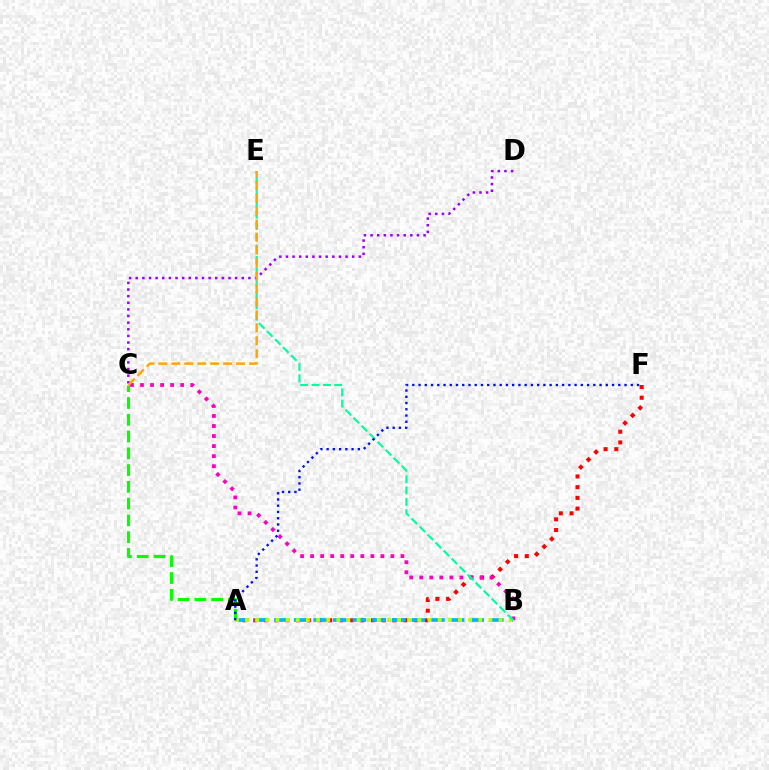{('A', 'F'): [{'color': '#ff0000', 'line_style': 'dotted', 'thickness': 2.91}, {'color': '#0010ff', 'line_style': 'dotted', 'thickness': 1.7}], ('A', 'C'): [{'color': '#08ff00', 'line_style': 'dashed', 'thickness': 2.28}], ('C', 'D'): [{'color': '#9b00ff', 'line_style': 'dotted', 'thickness': 1.8}], ('A', 'B'): [{'color': '#00b5ff', 'line_style': 'dashed', 'thickness': 2.66}, {'color': '#b3ff00', 'line_style': 'dotted', 'thickness': 2.75}], ('B', 'C'): [{'color': '#ff00bd', 'line_style': 'dotted', 'thickness': 2.73}], ('B', 'E'): [{'color': '#00ff9d', 'line_style': 'dashed', 'thickness': 1.54}], ('C', 'E'): [{'color': '#ffa500', 'line_style': 'dashed', 'thickness': 1.76}]}